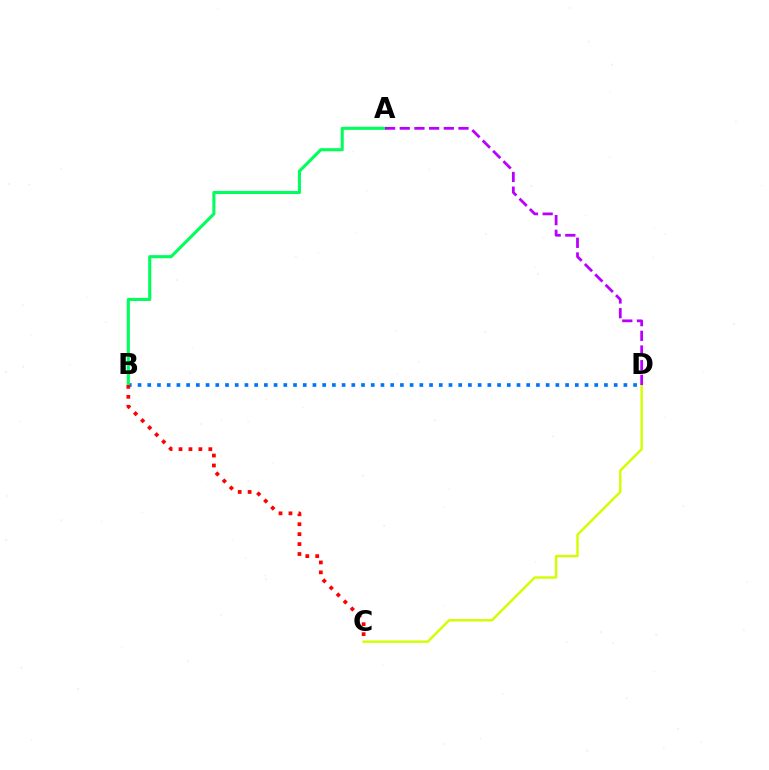{('C', 'D'): [{'color': '#d1ff00', 'line_style': 'solid', 'thickness': 1.75}], ('B', 'D'): [{'color': '#0074ff', 'line_style': 'dotted', 'thickness': 2.64}], ('A', 'B'): [{'color': '#00ff5c', 'line_style': 'solid', 'thickness': 2.22}], ('B', 'C'): [{'color': '#ff0000', 'line_style': 'dotted', 'thickness': 2.7}], ('A', 'D'): [{'color': '#b900ff', 'line_style': 'dashed', 'thickness': 1.99}]}